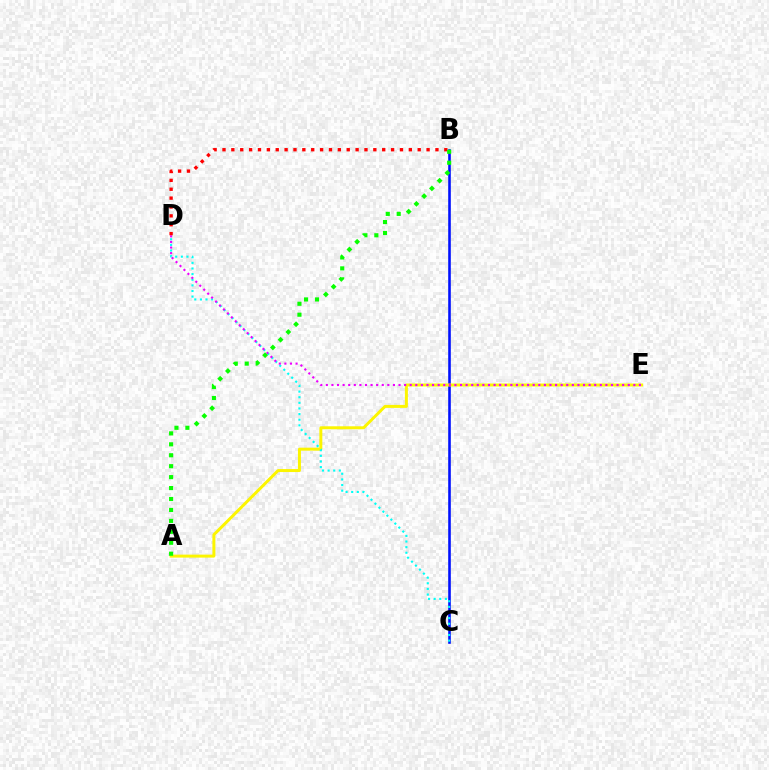{('B', 'C'): [{'color': '#0010ff', 'line_style': 'solid', 'thickness': 1.87}], ('A', 'E'): [{'color': '#fcf500', 'line_style': 'solid', 'thickness': 2.15}], ('C', 'D'): [{'color': '#00fff6', 'line_style': 'dotted', 'thickness': 1.53}], ('D', 'E'): [{'color': '#ee00ff', 'line_style': 'dotted', 'thickness': 1.52}], ('B', 'D'): [{'color': '#ff0000', 'line_style': 'dotted', 'thickness': 2.41}], ('A', 'B'): [{'color': '#08ff00', 'line_style': 'dotted', 'thickness': 2.97}]}